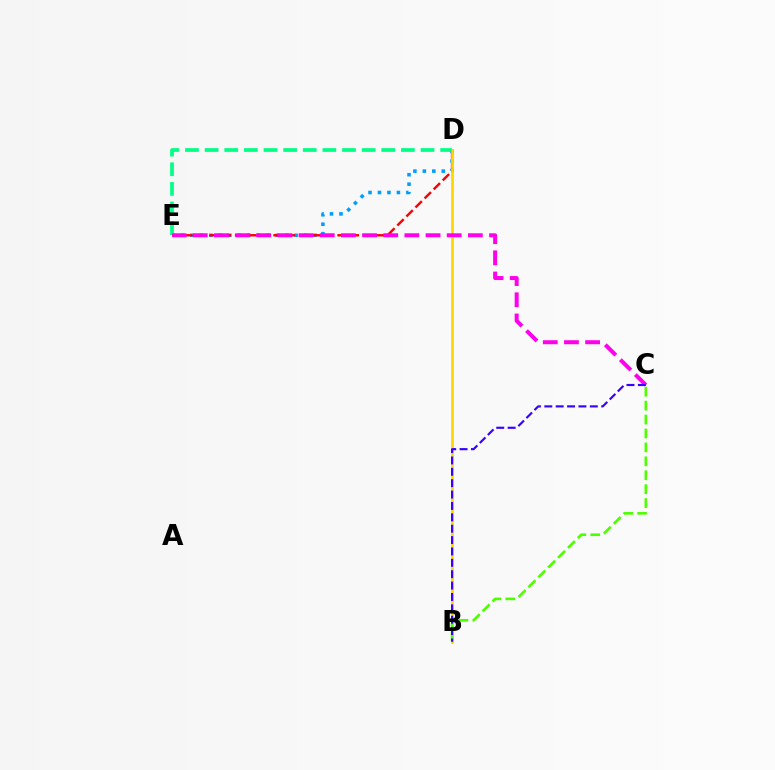{('D', 'E'): [{'color': '#009eff', 'line_style': 'dotted', 'thickness': 2.57}, {'color': '#00ff86', 'line_style': 'dashed', 'thickness': 2.67}, {'color': '#ff0000', 'line_style': 'dashed', 'thickness': 1.74}], ('B', 'D'): [{'color': '#ffd500', 'line_style': 'solid', 'thickness': 1.92}], ('B', 'C'): [{'color': '#4fff00', 'line_style': 'dashed', 'thickness': 1.89}, {'color': '#3700ff', 'line_style': 'dashed', 'thickness': 1.55}], ('C', 'E'): [{'color': '#ff00ed', 'line_style': 'dashed', 'thickness': 2.87}]}